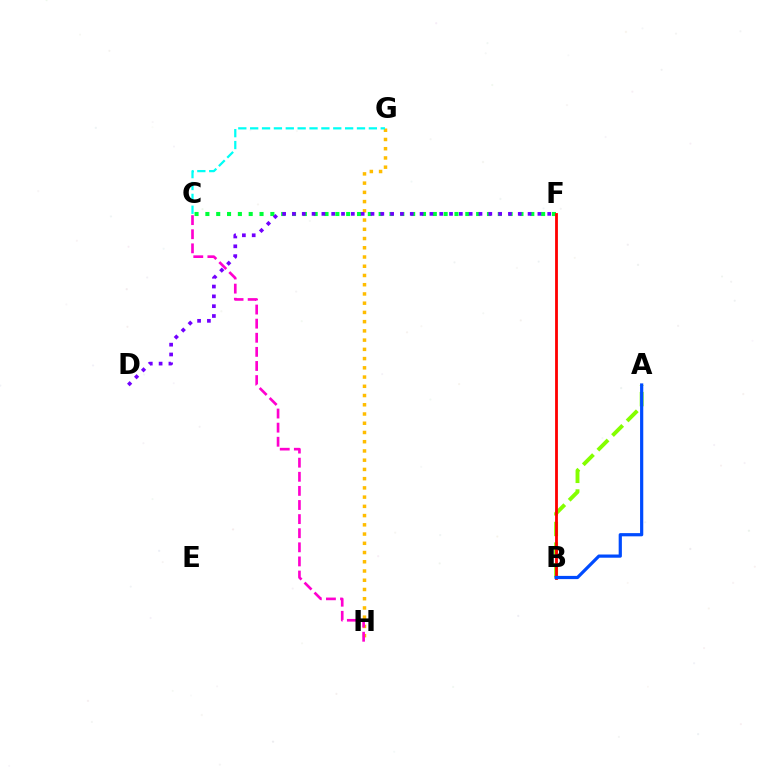{('C', 'F'): [{'color': '#00ff39', 'line_style': 'dotted', 'thickness': 2.94}], ('G', 'H'): [{'color': '#ffbd00', 'line_style': 'dotted', 'thickness': 2.51}], ('A', 'B'): [{'color': '#84ff00', 'line_style': 'dashed', 'thickness': 2.81}, {'color': '#004bff', 'line_style': 'solid', 'thickness': 2.31}], ('C', 'G'): [{'color': '#00fff6', 'line_style': 'dashed', 'thickness': 1.61}], ('B', 'F'): [{'color': '#ff0000', 'line_style': 'solid', 'thickness': 2.02}], ('C', 'H'): [{'color': '#ff00cf', 'line_style': 'dashed', 'thickness': 1.92}], ('D', 'F'): [{'color': '#7200ff', 'line_style': 'dotted', 'thickness': 2.67}]}